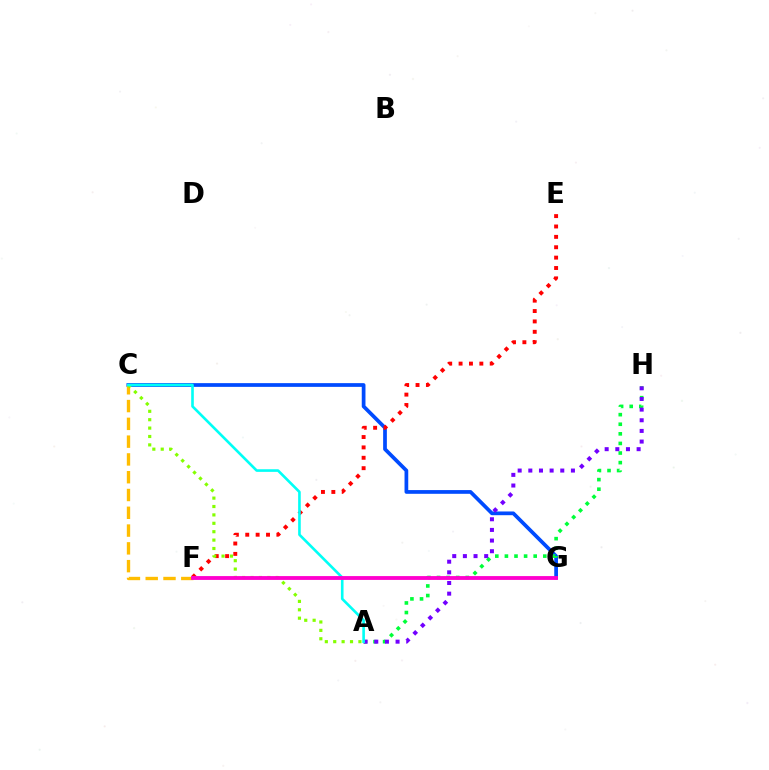{('C', 'G'): [{'color': '#004bff', 'line_style': 'solid', 'thickness': 2.68}], ('E', 'F'): [{'color': '#ff0000', 'line_style': 'dotted', 'thickness': 2.82}], ('A', 'H'): [{'color': '#00ff39', 'line_style': 'dotted', 'thickness': 2.61}, {'color': '#7200ff', 'line_style': 'dotted', 'thickness': 2.89}], ('C', 'F'): [{'color': '#ffbd00', 'line_style': 'dashed', 'thickness': 2.42}], ('A', 'C'): [{'color': '#84ff00', 'line_style': 'dotted', 'thickness': 2.28}, {'color': '#00fff6', 'line_style': 'solid', 'thickness': 1.89}], ('F', 'G'): [{'color': '#ff00cf', 'line_style': 'solid', 'thickness': 2.76}]}